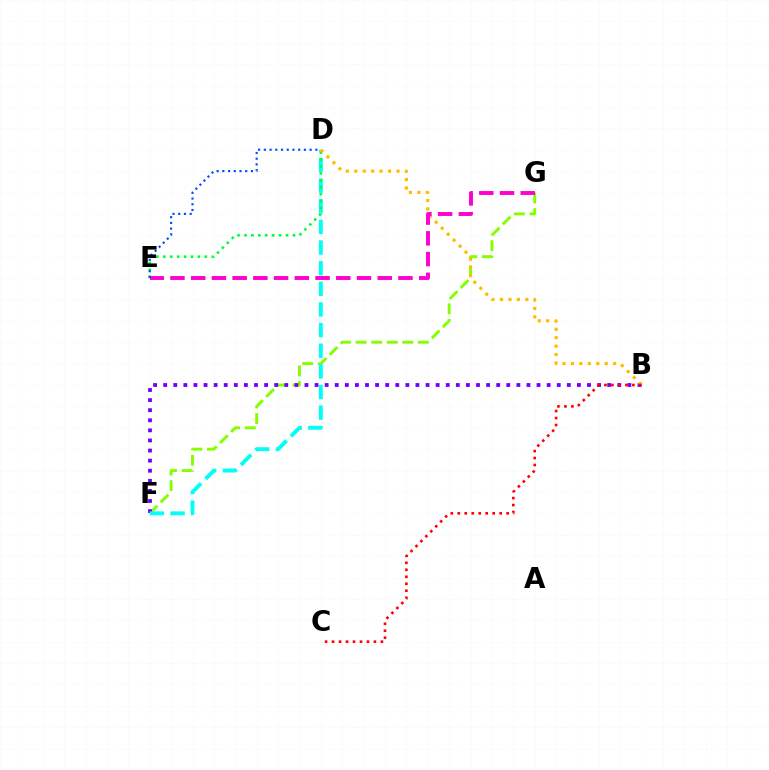{('F', 'G'): [{'color': '#84ff00', 'line_style': 'dashed', 'thickness': 2.11}], ('B', 'F'): [{'color': '#7200ff', 'line_style': 'dotted', 'thickness': 2.74}], ('D', 'F'): [{'color': '#00fff6', 'line_style': 'dashed', 'thickness': 2.8}], ('D', 'E'): [{'color': '#00ff39', 'line_style': 'dotted', 'thickness': 1.88}, {'color': '#004bff', 'line_style': 'dotted', 'thickness': 1.55}], ('B', 'D'): [{'color': '#ffbd00', 'line_style': 'dotted', 'thickness': 2.29}], ('E', 'G'): [{'color': '#ff00cf', 'line_style': 'dashed', 'thickness': 2.82}], ('B', 'C'): [{'color': '#ff0000', 'line_style': 'dotted', 'thickness': 1.9}]}